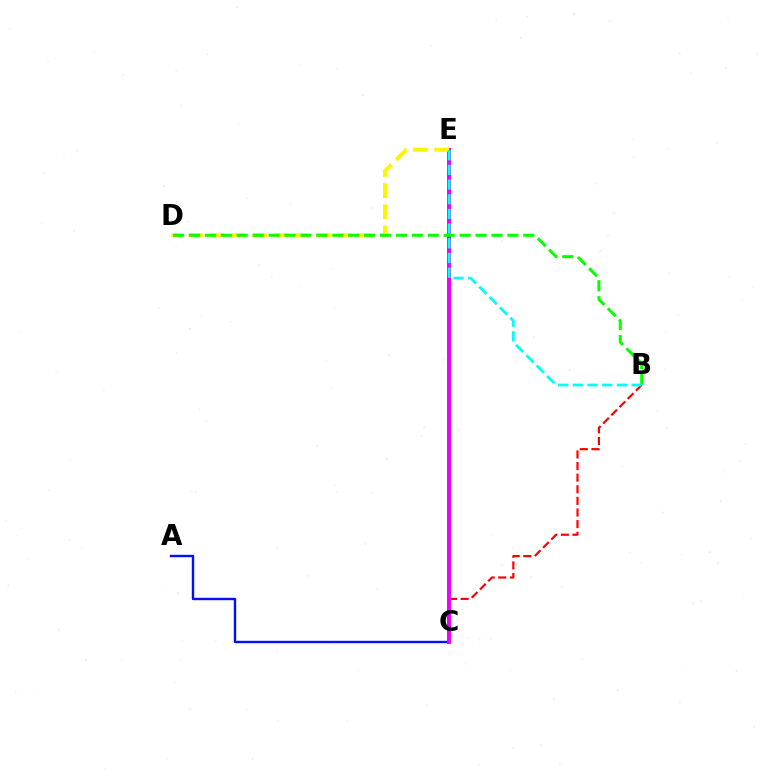{('B', 'C'): [{'color': '#ff0000', 'line_style': 'dashed', 'thickness': 1.58}], ('A', 'C'): [{'color': '#0010ff', 'line_style': 'solid', 'thickness': 1.74}], ('C', 'E'): [{'color': '#ee00ff', 'line_style': 'solid', 'thickness': 2.87}], ('D', 'E'): [{'color': '#fcf500', 'line_style': 'dashed', 'thickness': 2.89}], ('B', 'D'): [{'color': '#08ff00', 'line_style': 'dashed', 'thickness': 2.16}], ('B', 'E'): [{'color': '#00fff6', 'line_style': 'dashed', 'thickness': 1.99}]}